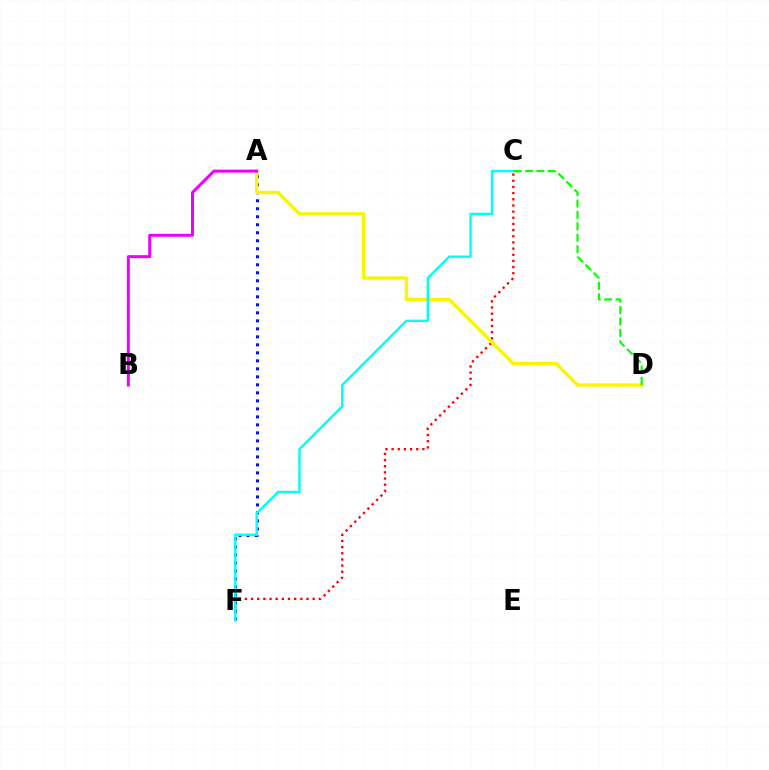{('C', 'F'): [{'color': '#ff0000', 'line_style': 'dotted', 'thickness': 1.67}, {'color': '#00fff6', 'line_style': 'solid', 'thickness': 1.71}], ('A', 'F'): [{'color': '#0010ff', 'line_style': 'dotted', 'thickness': 2.17}], ('A', 'D'): [{'color': '#fcf500', 'line_style': 'solid', 'thickness': 2.42}], ('C', 'D'): [{'color': '#08ff00', 'line_style': 'dashed', 'thickness': 1.55}], ('A', 'B'): [{'color': '#ee00ff', 'line_style': 'solid', 'thickness': 2.17}]}